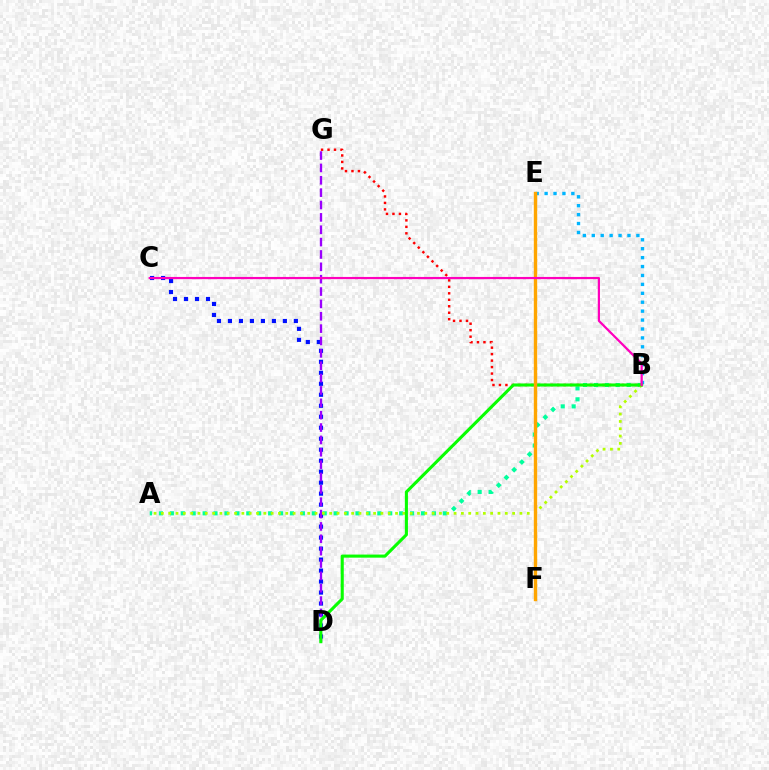{('B', 'G'): [{'color': '#ff0000', 'line_style': 'dotted', 'thickness': 1.76}], ('A', 'B'): [{'color': '#00ff9d', 'line_style': 'dotted', 'thickness': 2.97}, {'color': '#b3ff00', 'line_style': 'dotted', 'thickness': 1.99}], ('C', 'D'): [{'color': '#0010ff', 'line_style': 'dotted', 'thickness': 2.99}], ('D', 'G'): [{'color': '#9b00ff', 'line_style': 'dashed', 'thickness': 1.68}], ('B', 'E'): [{'color': '#00b5ff', 'line_style': 'dotted', 'thickness': 2.42}], ('B', 'D'): [{'color': '#08ff00', 'line_style': 'solid', 'thickness': 2.22}], ('E', 'F'): [{'color': '#ffa500', 'line_style': 'solid', 'thickness': 2.43}], ('B', 'C'): [{'color': '#ff00bd', 'line_style': 'solid', 'thickness': 1.6}]}